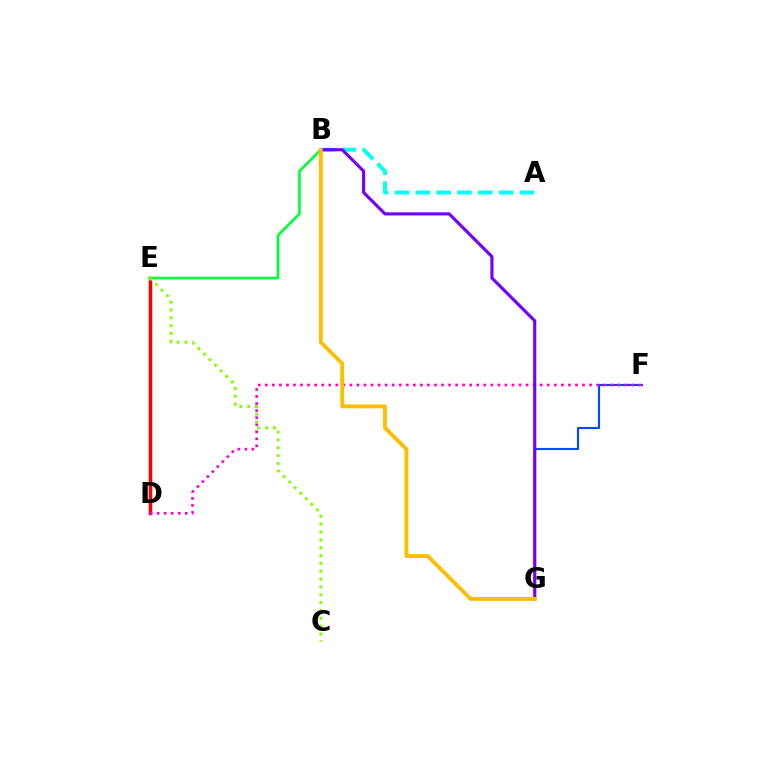{('D', 'E'): [{'color': '#ff0000', 'line_style': 'solid', 'thickness': 2.52}], ('F', 'G'): [{'color': '#004bff', 'line_style': 'solid', 'thickness': 1.53}], ('A', 'B'): [{'color': '#00fff6', 'line_style': 'dashed', 'thickness': 2.83}], ('B', 'E'): [{'color': '#00ff39', 'line_style': 'solid', 'thickness': 1.91}], ('D', 'F'): [{'color': '#ff00cf', 'line_style': 'dotted', 'thickness': 1.92}], ('C', 'E'): [{'color': '#84ff00', 'line_style': 'dotted', 'thickness': 2.13}], ('B', 'G'): [{'color': '#7200ff', 'line_style': 'solid', 'thickness': 2.25}, {'color': '#ffbd00', 'line_style': 'solid', 'thickness': 2.78}]}